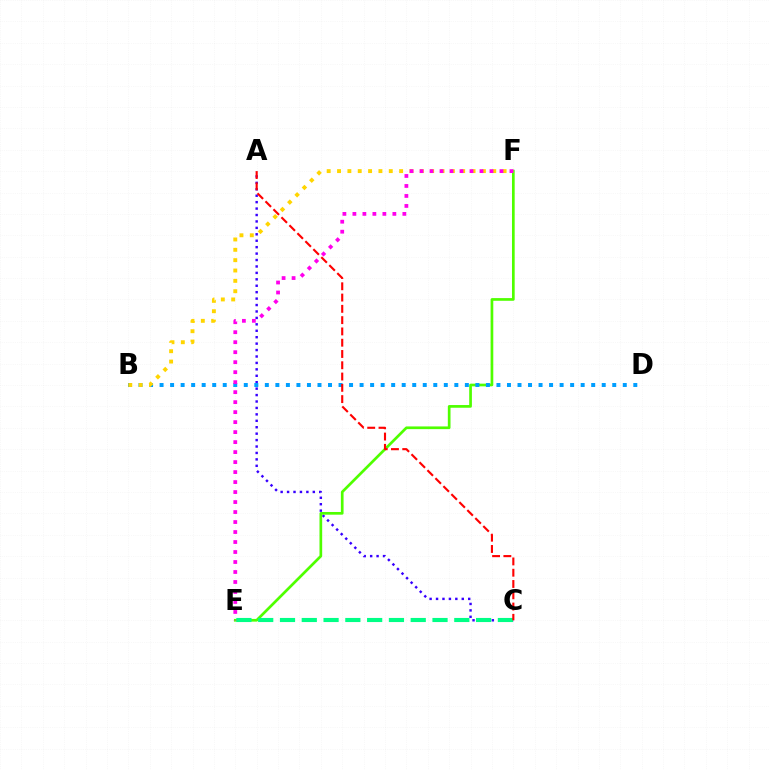{('A', 'C'): [{'color': '#3700ff', 'line_style': 'dotted', 'thickness': 1.75}, {'color': '#ff0000', 'line_style': 'dashed', 'thickness': 1.53}], ('E', 'F'): [{'color': '#4fff00', 'line_style': 'solid', 'thickness': 1.94}, {'color': '#ff00ed', 'line_style': 'dotted', 'thickness': 2.71}], ('B', 'D'): [{'color': '#009eff', 'line_style': 'dotted', 'thickness': 2.86}], ('C', 'E'): [{'color': '#00ff86', 'line_style': 'dashed', 'thickness': 2.96}], ('B', 'F'): [{'color': '#ffd500', 'line_style': 'dotted', 'thickness': 2.81}]}